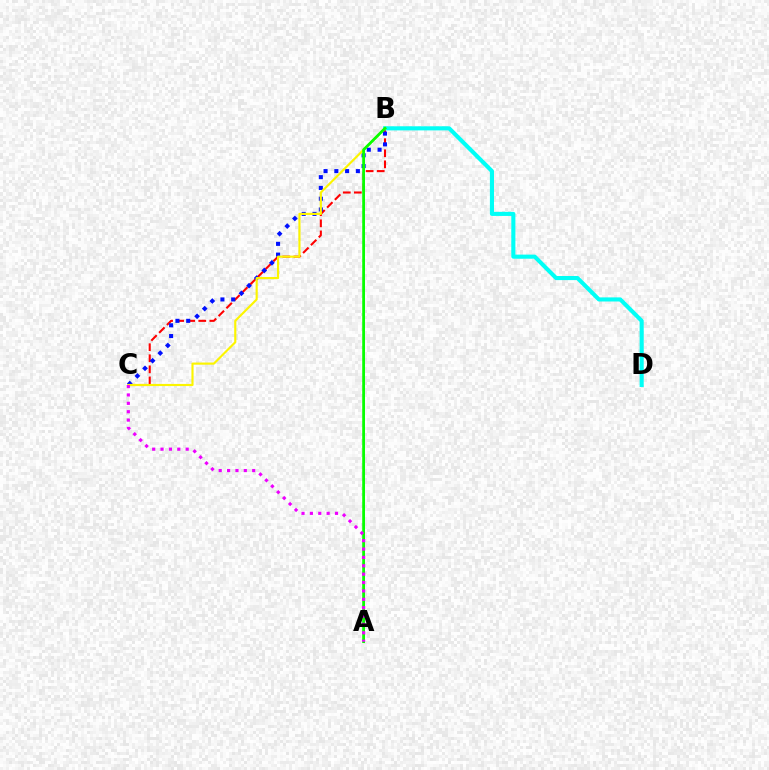{('B', 'C'): [{'color': '#ff0000', 'line_style': 'dashed', 'thickness': 1.5}, {'color': '#0010ff', 'line_style': 'dotted', 'thickness': 2.93}, {'color': '#fcf500', 'line_style': 'solid', 'thickness': 1.55}], ('B', 'D'): [{'color': '#00fff6', 'line_style': 'solid', 'thickness': 2.95}], ('A', 'B'): [{'color': '#08ff00', 'line_style': 'solid', 'thickness': 2.01}], ('A', 'C'): [{'color': '#ee00ff', 'line_style': 'dotted', 'thickness': 2.28}]}